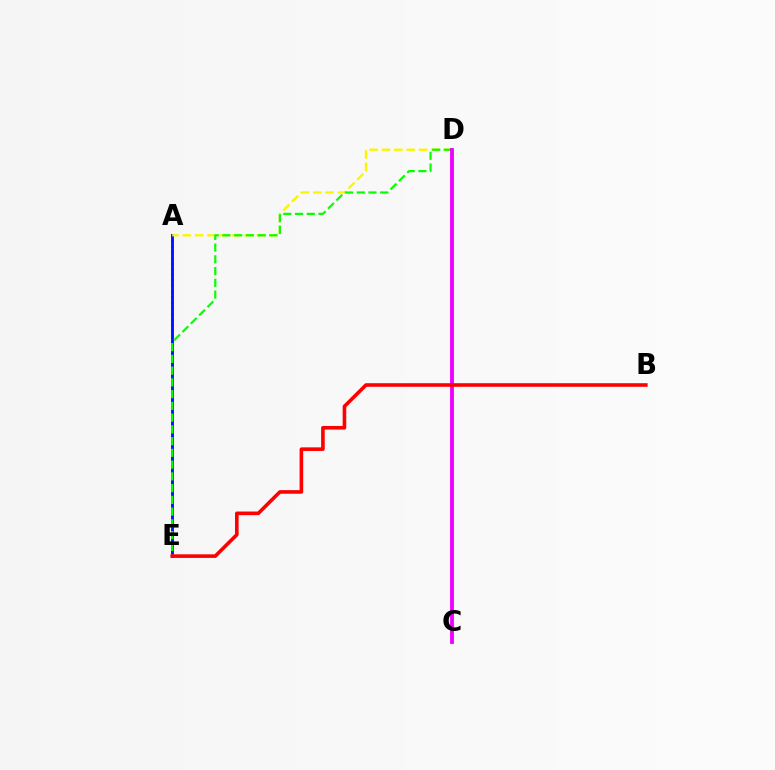{('A', 'E'): [{'color': '#00fff6', 'line_style': 'dotted', 'thickness': 1.52}, {'color': '#0010ff', 'line_style': 'solid', 'thickness': 2.05}], ('A', 'D'): [{'color': '#fcf500', 'line_style': 'dashed', 'thickness': 1.68}], ('D', 'E'): [{'color': '#08ff00', 'line_style': 'dashed', 'thickness': 1.6}], ('C', 'D'): [{'color': '#ee00ff', 'line_style': 'solid', 'thickness': 2.75}], ('B', 'E'): [{'color': '#ff0000', 'line_style': 'solid', 'thickness': 2.6}]}